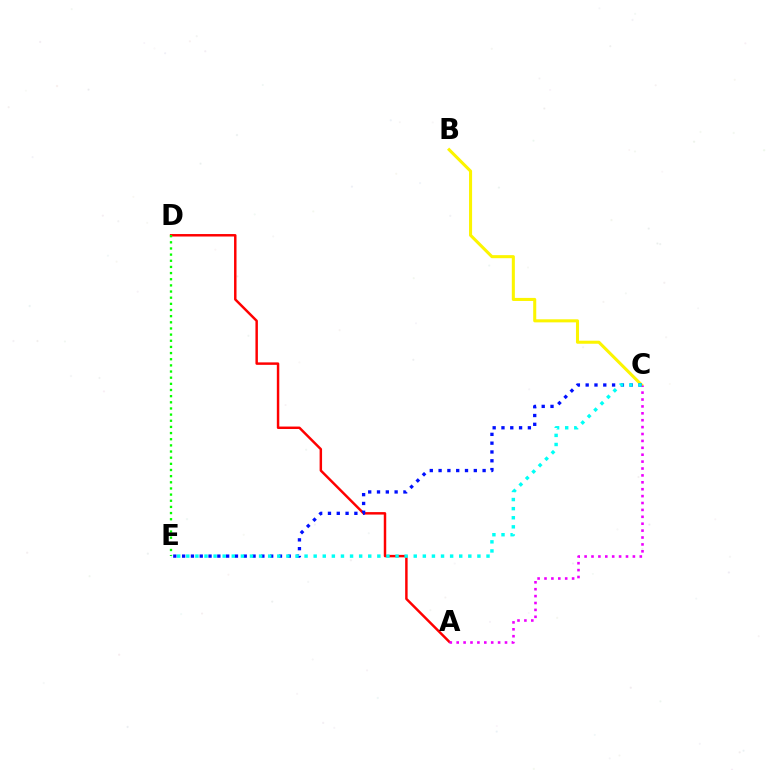{('A', 'D'): [{'color': '#ff0000', 'line_style': 'solid', 'thickness': 1.78}], ('B', 'C'): [{'color': '#fcf500', 'line_style': 'solid', 'thickness': 2.2}], ('C', 'E'): [{'color': '#0010ff', 'line_style': 'dotted', 'thickness': 2.39}, {'color': '#00fff6', 'line_style': 'dotted', 'thickness': 2.47}], ('D', 'E'): [{'color': '#08ff00', 'line_style': 'dotted', 'thickness': 1.67}], ('A', 'C'): [{'color': '#ee00ff', 'line_style': 'dotted', 'thickness': 1.87}]}